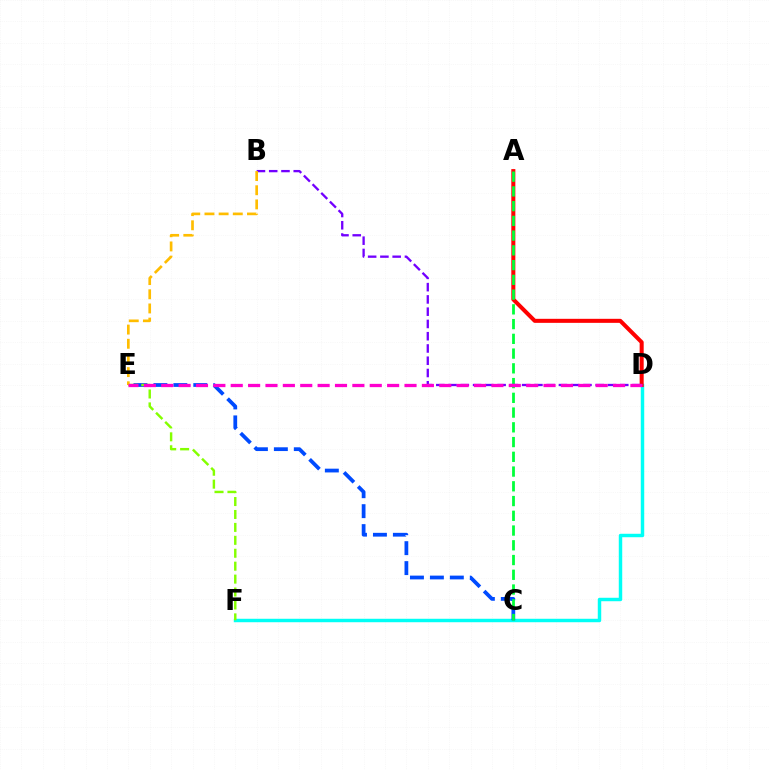{('D', 'F'): [{'color': '#00fff6', 'line_style': 'solid', 'thickness': 2.48}], ('C', 'E'): [{'color': '#004bff', 'line_style': 'dashed', 'thickness': 2.71}], ('A', 'D'): [{'color': '#ff0000', 'line_style': 'solid', 'thickness': 2.9}], ('E', 'F'): [{'color': '#84ff00', 'line_style': 'dashed', 'thickness': 1.76}], ('A', 'C'): [{'color': '#00ff39', 'line_style': 'dashed', 'thickness': 2.0}], ('B', 'D'): [{'color': '#7200ff', 'line_style': 'dashed', 'thickness': 1.67}], ('B', 'E'): [{'color': '#ffbd00', 'line_style': 'dashed', 'thickness': 1.93}], ('D', 'E'): [{'color': '#ff00cf', 'line_style': 'dashed', 'thickness': 2.36}]}